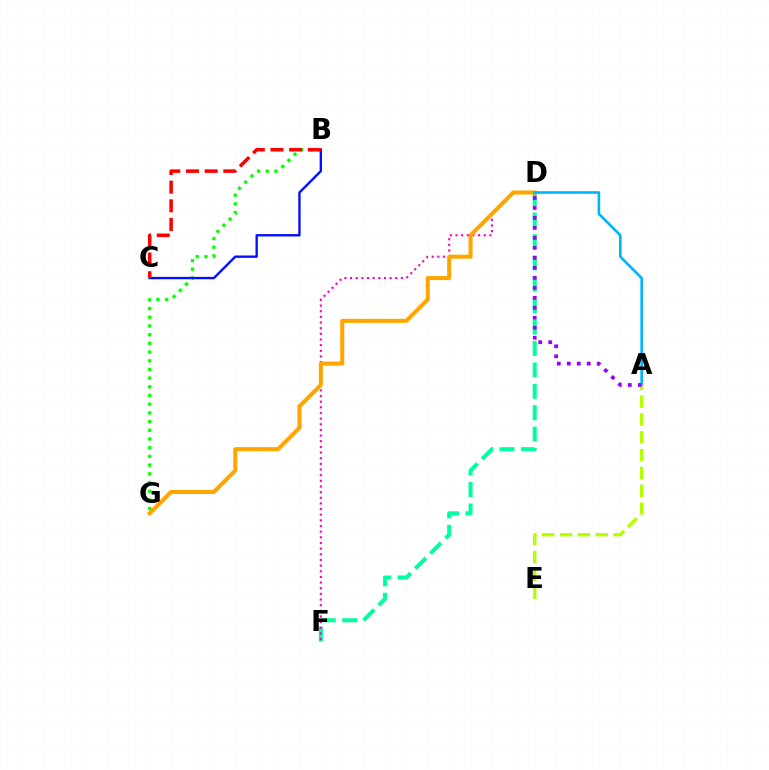{('D', 'F'): [{'color': '#00ff9d', 'line_style': 'dashed', 'thickness': 2.91}, {'color': '#ff00bd', 'line_style': 'dotted', 'thickness': 1.54}], ('B', 'G'): [{'color': '#08ff00', 'line_style': 'dotted', 'thickness': 2.36}], ('D', 'G'): [{'color': '#ffa500', 'line_style': 'solid', 'thickness': 2.91}], ('A', 'D'): [{'color': '#00b5ff', 'line_style': 'solid', 'thickness': 1.89}, {'color': '#9b00ff', 'line_style': 'dotted', 'thickness': 2.71}], ('A', 'E'): [{'color': '#b3ff00', 'line_style': 'dashed', 'thickness': 2.42}], ('B', 'C'): [{'color': '#0010ff', 'line_style': 'solid', 'thickness': 1.71}, {'color': '#ff0000', 'line_style': 'dashed', 'thickness': 2.54}]}